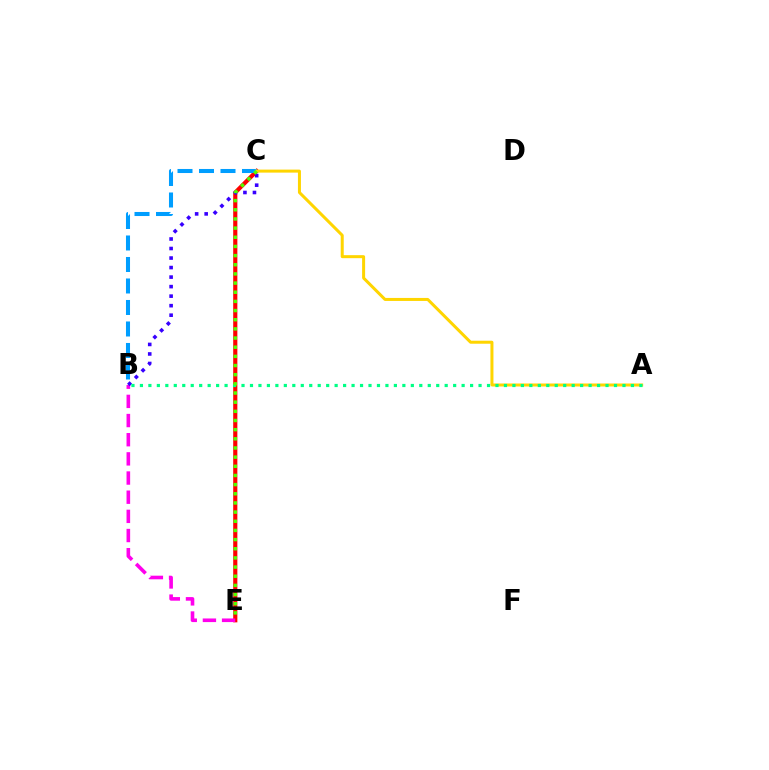{('C', 'E'): [{'color': '#ff0000', 'line_style': 'solid', 'thickness': 2.99}, {'color': '#4fff00', 'line_style': 'dotted', 'thickness': 2.49}], ('B', 'C'): [{'color': '#009eff', 'line_style': 'dashed', 'thickness': 2.92}, {'color': '#3700ff', 'line_style': 'dotted', 'thickness': 2.59}], ('A', 'C'): [{'color': '#ffd500', 'line_style': 'solid', 'thickness': 2.17}], ('B', 'E'): [{'color': '#ff00ed', 'line_style': 'dashed', 'thickness': 2.6}], ('A', 'B'): [{'color': '#00ff86', 'line_style': 'dotted', 'thickness': 2.3}]}